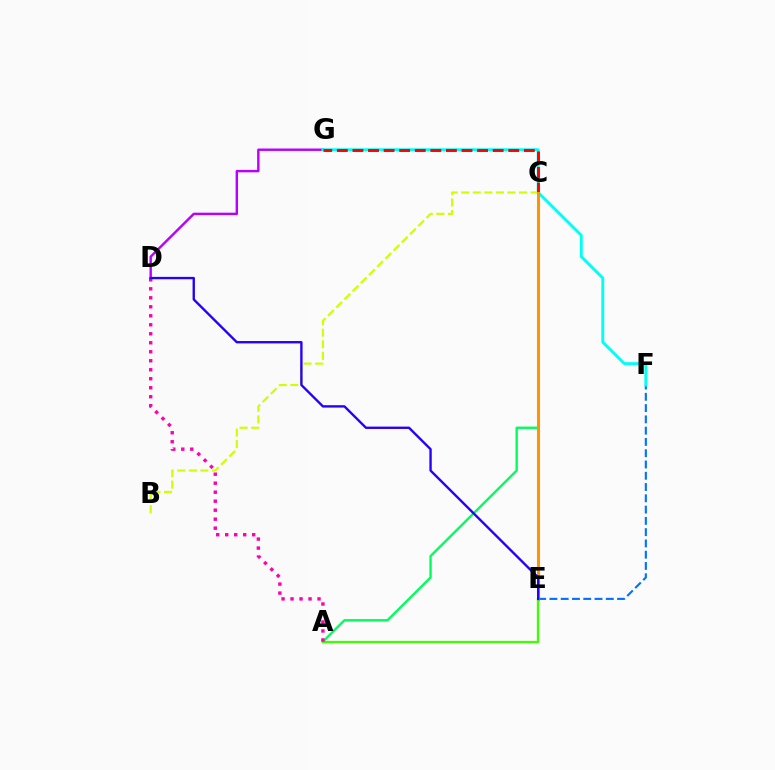{('E', 'F'): [{'color': '#0074ff', 'line_style': 'dashed', 'thickness': 1.53}], ('D', 'G'): [{'color': '#b900ff', 'line_style': 'solid', 'thickness': 1.74}], ('A', 'C'): [{'color': '#00ff5c', 'line_style': 'solid', 'thickness': 1.71}], ('F', 'G'): [{'color': '#00fff6', 'line_style': 'solid', 'thickness': 2.08}], ('B', 'C'): [{'color': '#d1ff00', 'line_style': 'dashed', 'thickness': 1.57}], ('C', 'G'): [{'color': '#ff0000', 'line_style': 'dashed', 'thickness': 2.12}], ('C', 'E'): [{'color': '#ff9400', 'line_style': 'solid', 'thickness': 2.19}], ('A', 'E'): [{'color': '#3dff00', 'line_style': 'solid', 'thickness': 1.65}], ('A', 'D'): [{'color': '#ff00ac', 'line_style': 'dotted', 'thickness': 2.44}], ('D', 'E'): [{'color': '#2500ff', 'line_style': 'solid', 'thickness': 1.71}]}